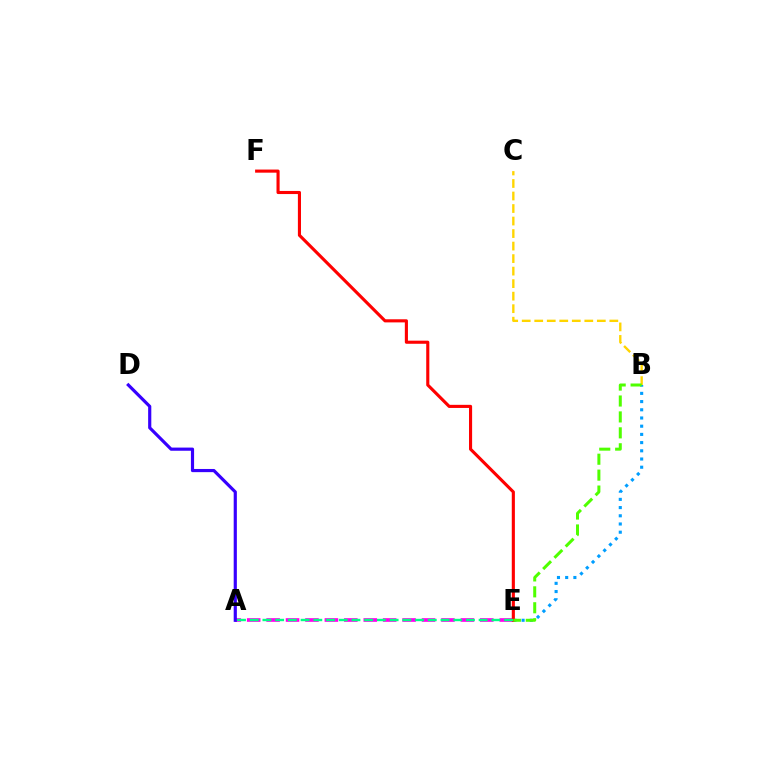{('A', 'E'): [{'color': '#ff00ed', 'line_style': 'dashed', 'thickness': 2.64}, {'color': '#00ff86', 'line_style': 'dashed', 'thickness': 1.73}], ('A', 'D'): [{'color': '#3700ff', 'line_style': 'solid', 'thickness': 2.28}], ('B', 'E'): [{'color': '#009eff', 'line_style': 'dotted', 'thickness': 2.23}, {'color': '#4fff00', 'line_style': 'dashed', 'thickness': 2.16}], ('E', 'F'): [{'color': '#ff0000', 'line_style': 'solid', 'thickness': 2.24}], ('B', 'C'): [{'color': '#ffd500', 'line_style': 'dashed', 'thickness': 1.7}]}